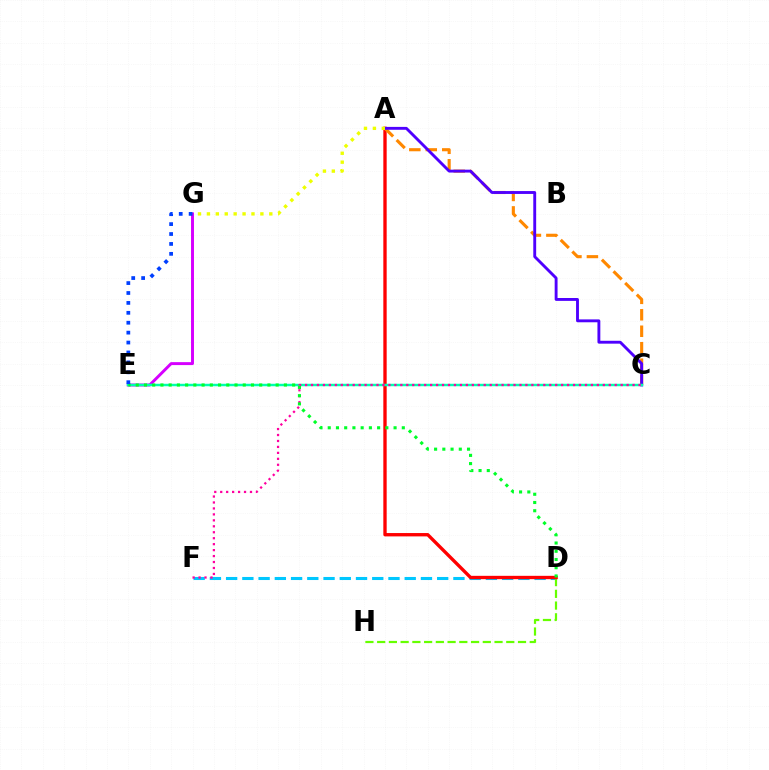{('D', 'F'): [{'color': '#00c7ff', 'line_style': 'dashed', 'thickness': 2.21}], ('D', 'H'): [{'color': '#66ff00', 'line_style': 'dashed', 'thickness': 1.59}], ('A', 'D'): [{'color': '#ff0000', 'line_style': 'solid', 'thickness': 2.41}], ('A', 'C'): [{'color': '#ff8800', 'line_style': 'dashed', 'thickness': 2.24}, {'color': '#4f00ff', 'line_style': 'solid', 'thickness': 2.07}], ('E', 'G'): [{'color': '#d600ff', 'line_style': 'solid', 'thickness': 2.12}, {'color': '#003fff', 'line_style': 'dotted', 'thickness': 2.69}], ('A', 'G'): [{'color': '#eeff00', 'line_style': 'dotted', 'thickness': 2.42}], ('C', 'E'): [{'color': '#00ffaf', 'line_style': 'solid', 'thickness': 1.78}], ('C', 'F'): [{'color': '#ff00a0', 'line_style': 'dotted', 'thickness': 1.62}], ('D', 'E'): [{'color': '#00ff27', 'line_style': 'dotted', 'thickness': 2.24}]}